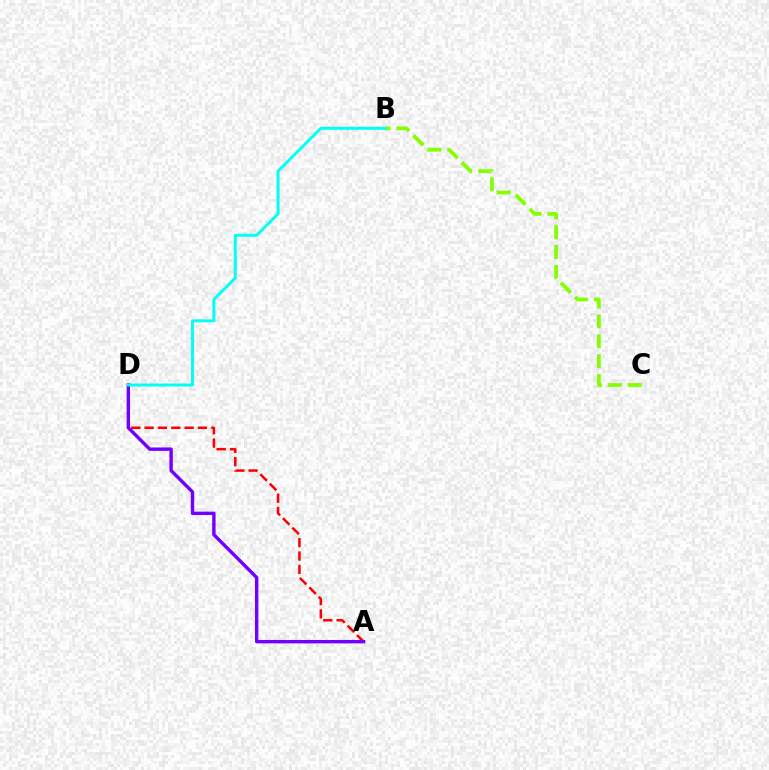{('B', 'C'): [{'color': '#84ff00', 'line_style': 'dashed', 'thickness': 2.7}], ('A', 'D'): [{'color': '#ff0000', 'line_style': 'dashed', 'thickness': 1.81}, {'color': '#7200ff', 'line_style': 'solid', 'thickness': 2.45}], ('B', 'D'): [{'color': '#00fff6', 'line_style': 'solid', 'thickness': 2.12}]}